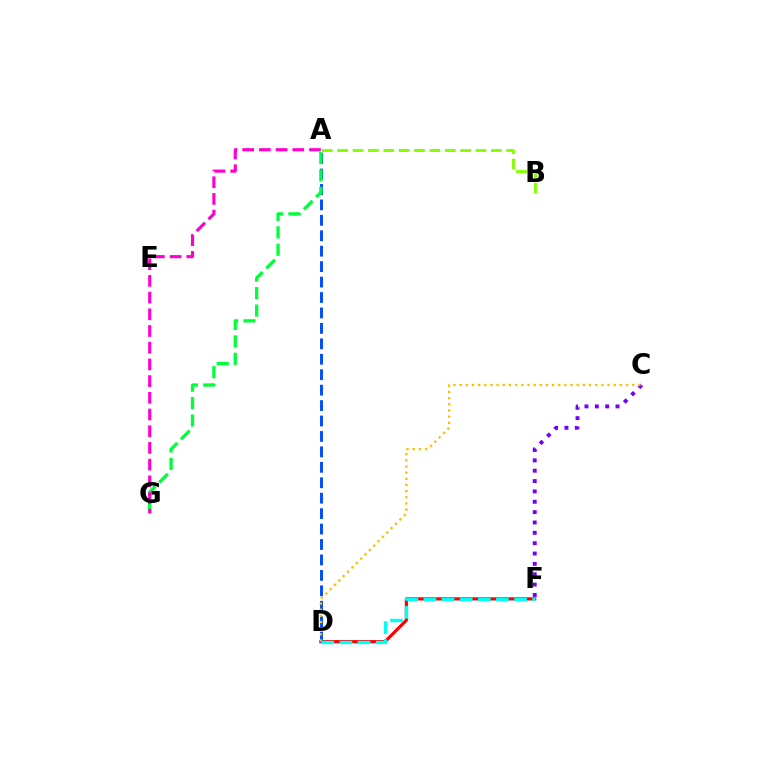{('A', 'B'): [{'color': '#84ff00', 'line_style': 'dashed', 'thickness': 2.09}], ('D', 'F'): [{'color': '#ff0000', 'line_style': 'solid', 'thickness': 2.29}, {'color': '#00fff6', 'line_style': 'dashed', 'thickness': 2.46}], ('A', 'D'): [{'color': '#004bff', 'line_style': 'dashed', 'thickness': 2.1}], ('A', 'G'): [{'color': '#00ff39', 'line_style': 'dashed', 'thickness': 2.37}, {'color': '#ff00cf', 'line_style': 'dashed', 'thickness': 2.27}], ('C', 'F'): [{'color': '#7200ff', 'line_style': 'dotted', 'thickness': 2.81}], ('C', 'D'): [{'color': '#ffbd00', 'line_style': 'dotted', 'thickness': 1.67}]}